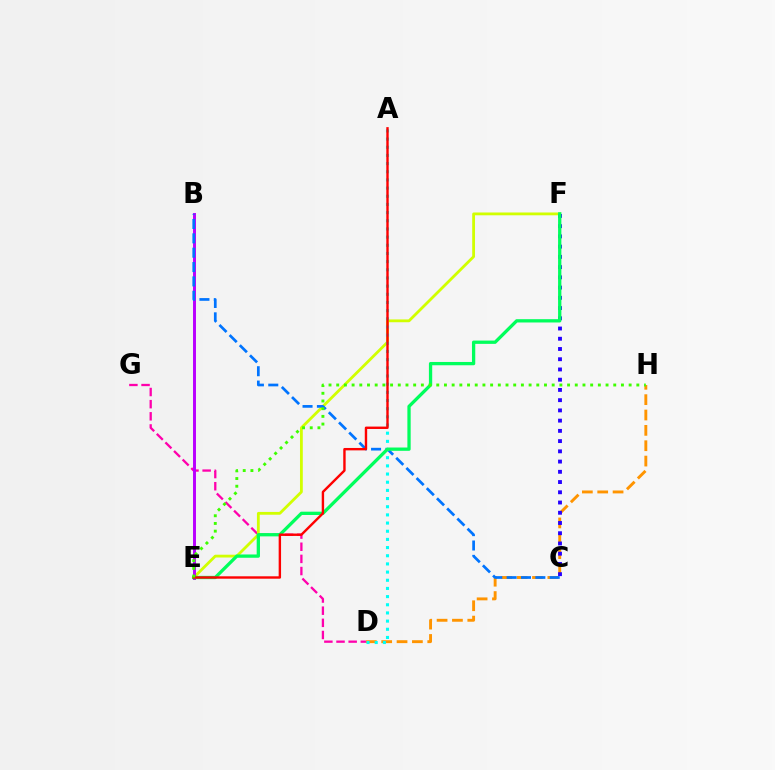{('D', 'G'): [{'color': '#ff00ac', 'line_style': 'dashed', 'thickness': 1.65}], ('D', 'H'): [{'color': '#ff9400', 'line_style': 'dashed', 'thickness': 2.09}], ('E', 'F'): [{'color': '#d1ff00', 'line_style': 'solid', 'thickness': 2.02}, {'color': '#00ff5c', 'line_style': 'solid', 'thickness': 2.37}], ('B', 'E'): [{'color': '#b900ff', 'line_style': 'solid', 'thickness': 2.13}], ('B', 'C'): [{'color': '#0074ff', 'line_style': 'dashed', 'thickness': 1.95}], ('C', 'F'): [{'color': '#2500ff', 'line_style': 'dotted', 'thickness': 2.78}], ('A', 'D'): [{'color': '#00fff6', 'line_style': 'dotted', 'thickness': 2.22}], ('A', 'E'): [{'color': '#ff0000', 'line_style': 'solid', 'thickness': 1.73}], ('E', 'H'): [{'color': '#3dff00', 'line_style': 'dotted', 'thickness': 2.09}]}